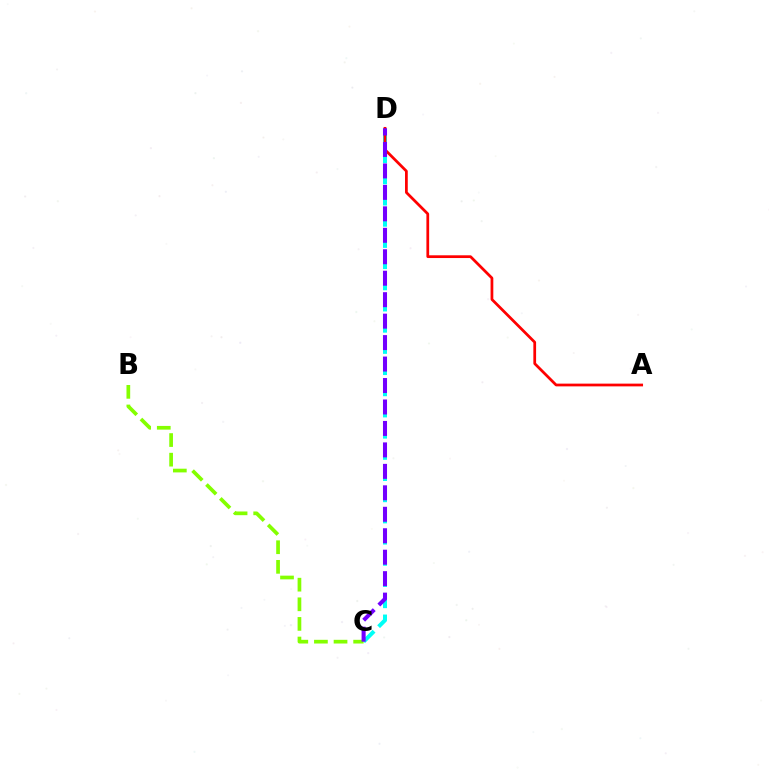{('C', 'D'): [{'color': '#00fff6', 'line_style': 'dashed', 'thickness': 2.88}, {'color': '#7200ff', 'line_style': 'dashed', 'thickness': 2.92}], ('A', 'D'): [{'color': '#ff0000', 'line_style': 'solid', 'thickness': 1.98}], ('B', 'C'): [{'color': '#84ff00', 'line_style': 'dashed', 'thickness': 2.66}]}